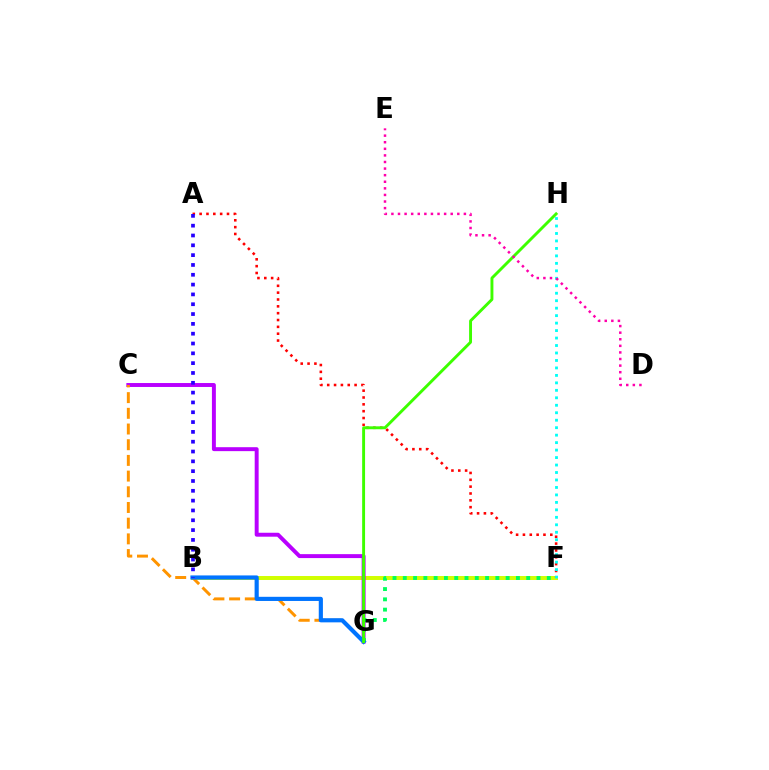{('B', 'F'): [{'color': '#d1ff00', 'line_style': 'solid', 'thickness': 2.86}], ('C', 'G'): [{'color': '#b900ff', 'line_style': 'solid', 'thickness': 2.84}, {'color': '#ff9400', 'line_style': 'dashed', 'thickness': 2.13}], ('F', 'G'): [{'color': '#00ff5c', 'line_style': 'dotted', 'thickness': 2.79}], ('A', 'F'): [{'color': '#ff0000', 'line_style': 'dotted', 'thickness': 1.86}], ('B', 'G'): [{'color': '#0074ff', 'line_style': 'solid', 'thickness': 2.99}], ('G', 'H'): [{'color': '#3dff00', 'line_style': 'solid', 'thickness': 2.09}], ('F', 'H'): [{'color': '#00fff6', 'line_style': 'dotted', 'thickness': 2.03}], ('A', 'B'): [{'color': '#2500ff', 'line_style': 'dotted', 'thickness': 2.67}], ('D', 'E'): [{'color': '#ff00ac', 'line_style': 'dotted', 'thickness': 1.79}]}